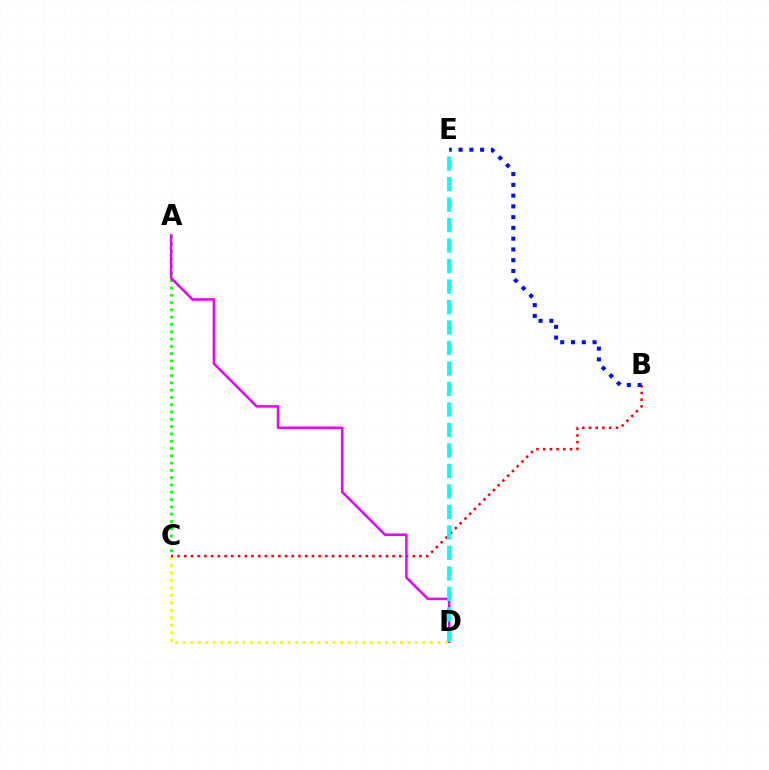{('C', 'D'): [{'color': '#fcf500', 'line_style': 'dotted', 'thickness': 2.03}], ('A', 'C'): [{'color': '#08ff00', 'line_style': 'dotted', 'thickness': 1.98}], ('B', 'C'): [{'color': '#ff0000', 'line_style': 'dotted', 'thickness': 1.83}], ('A', 'D'): [{'color': '#ee00ff', 'line_style': 'solid', 'thickness': 1.84}], ('B', 'E'): [{'color': '#0010ff', 'line_style': 'dotted', 'thickness': 2.92}], ('D', 'E'): [{'color': '#00fff6', 'line_style': 'dashed', 'thickness': 2.78}]}